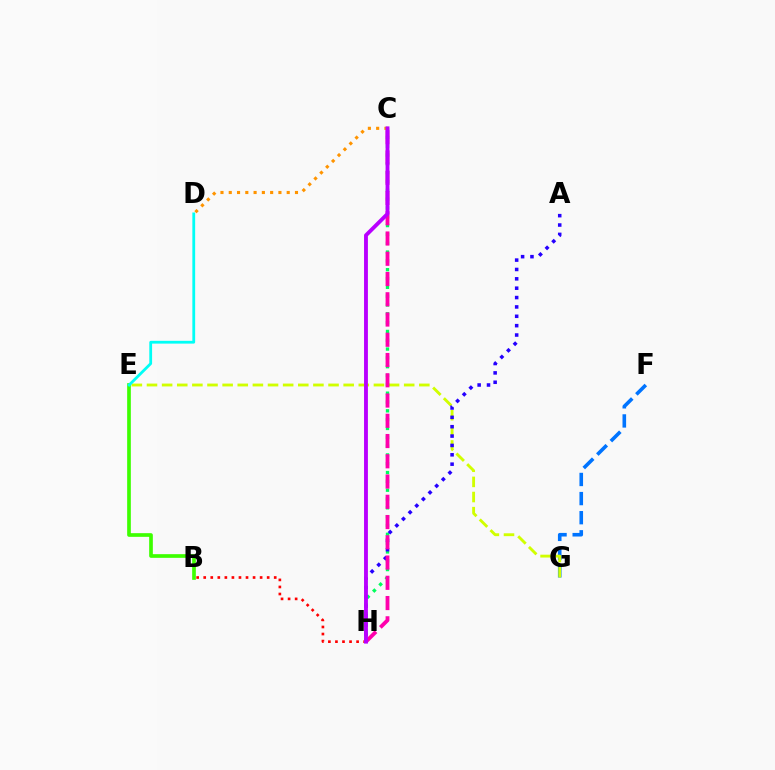{('F', 'G'): [{'color': '#0074ff', 'line_style': 'dashed', 'thickness': 2.6}], ('B', 'H'): [{'color': '#ff0000', 'line_style': 'dotted', 'thickness': 1.92}], ('B', 'E'): [{'color': '#3dff00', 'line_style': 'solid', 'thickness': 2.64}], ('E', 'G'): [{'color': '#d1ff00', 'line_style': 'dashed', 'thickness': 2.06}], ('C', 'H'): [{'color': '#00ff5c', 'line_style': 'dotted', 'thickness': 2.4}, {'color': '#ff00ac', 'line_style': 'dashed', 'thickness': 2.75}, {'color': '#b900ff', 'line_style': 'solid', 'thickness': 2.78}], ('C', 'D'): [{'color': '#ff9400', 'line_style': 'dotted', 'thickness': 2.25}], ('A', 'H'): [{'color': '#2500ff', 'line_style': 'dotted', 'thickness': 2.54}], ('D', 'E'): [{'color': '#00fff6', 'line_style': 'solid', 'thickness': 2.01}]}